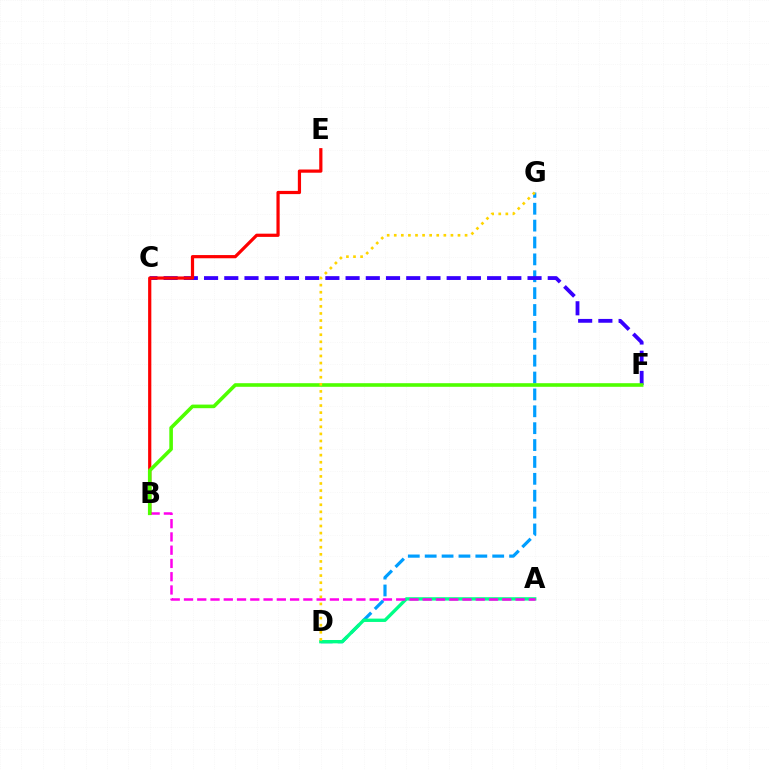{('D', 'G'): [{'color': '#009eff', 'line_style': 'dashed', 'thickness': 2.29}, {'color': '#ffd500', 'line_style': 'dotted', 'thickness': 1.92}], ('A', 'D'): [{'color': '#00ff86', 'line_style': 'solid', 'thickness': 2.4}], ('A', 'B'): [{'color': '#ff00ed', 'line_style': 'dashed', 'thickness': 1.8}], ('C', 'F'): [{'color': '#3700ff', 'line_style': 'dashed', 'thickness': 2.75}], ('B', 'E'): [{'color': '#ff0000', 'line_style': 'solid', 'thickness': 2.31}], ('B', 'F'): [{'color': '#4fff00', 'line_style': 'solid', 'thickness': 2.59}]}